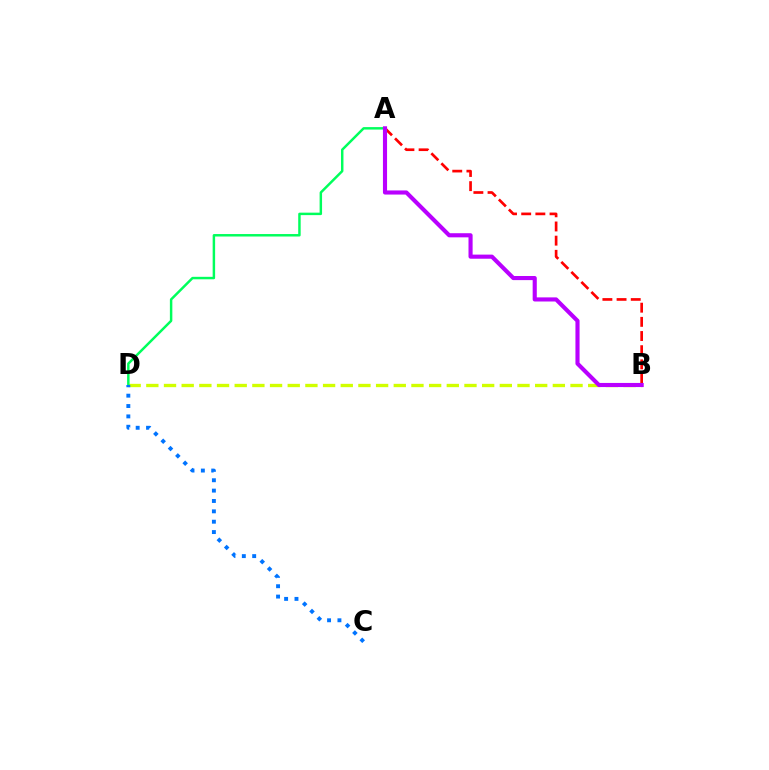{('B', 'D'): [{'color': '#d1ff00', 'line_style': 'dashed', 'thickness': 2.4}], ('A', 'B'): [{'color': '#ff0000', 'line_style': 'dashed', 'thickness': 1.92}, {'color': '#b900ff', 'line_style': 'solid', 'thickness': 2.96}], ('A', 'D'): [{'color': '#00ff5c', 'line_style': 'solid', 'thickness': 1.78}], ('C', 'D'): [{'color': '#0074ff', 'line_style': 'dotted', 'thickness': 2.82}]}